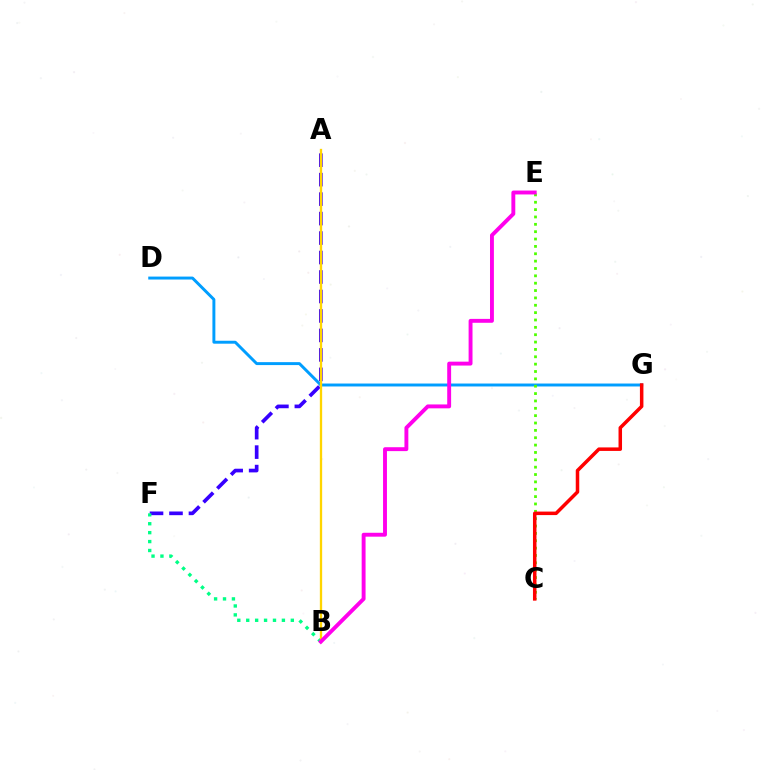{('A', 'F'): [{'color': '#3700ff', 'line_style': 'dashed', 'thickness': 2.65}], ('D', 'G'): [{'color': '#009eff', 'line_style': 'solid', 'thickness': 2.12}], ('B', 'F'): [{'color': '#00ff86', 'line_style': 'dotted', 'thickness': 2.42}], ('A', 'B'): [{'color': '#ffd500', 'line_style': 'solid', 'thickness': 1.66}], ('C', 'E'): [{'color': '#4fff00', 'line_style': 'dotted', 'thickness': 2.0}], ('B', 'E'): [{'color': '#ff00ed', 'line_style': 'solid', 'thickness': 2.81}], ('C', 'G'): [{'color': '#ff0000', 'line_style': 'solid', 'thickness': 2.53}]}